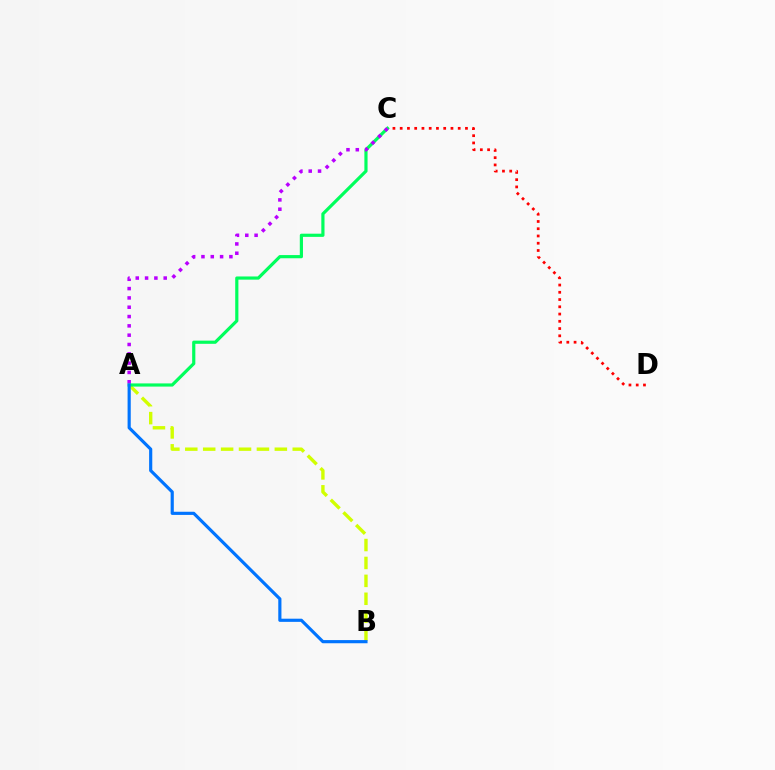{('C', 'D'): [{'color': '#ff0000', 'line_style': 'dotted', 'thickness': 1.97}], ('A', 'B'): [{'color': '#d1ff00', 'line_style': 'dashed', 'thickness': 2.43}, {'color': '#0074ff', 'line_style': 'solid', 'thickness': 2.28}], ('A', 'C'): [{'color': '#00ff5c', 'line_style': 'solid', 'thickness': 2.29}, {'color': '#b900ff', 'line_style': 'dotted', 'thickness': 2.53}]}